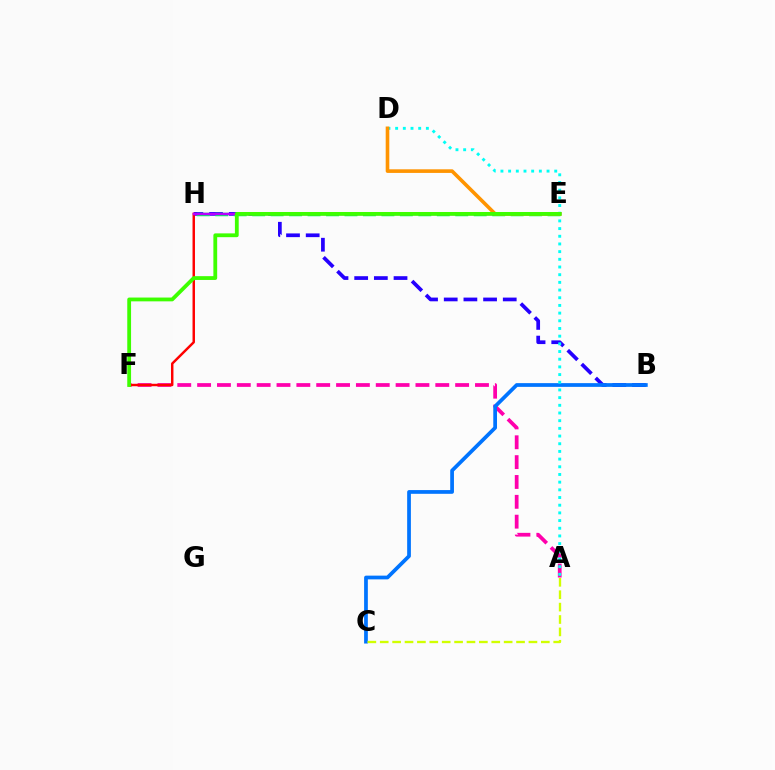{('A', 'F'): [{'color': '#ff00ac', 'line_style': 'dashed', 'thickness': 2.7}], ('B', 'H'): [{'color': '#2500ff', 'line_style': 'dashed', 'thickness': 2.67}], ('E', 'H'): [{'color': '#00ff5c', 'line_style': 'dashed', 'thickness': 2.51}, {'color': '#b900ff', 'line_style': 'solid', 'thickness': 1.79}], ('F', 'H'): [{'color': '#ff0000', 'line_style': 'solid', 'thickness': 1.77}], ('B', 'C'): [{'color': '#0074ff', 'line_style': 'solid', 'thickness': 2.69}], ('A', 'D'): [{'color': '#00fff6', 'line_style': 'dotted', 'thickness': 2.09}], ('A', 'C'): [{'color': '#d1ff00', 'line_style': 'dashed', 'thickness': 1.68}], ('D', 'E'): [{'color': '#ff9400', 'line_style': 'solid', 'thickness': 2.6}], ('E', 'F'): [{'color': '#3dff00', 'line_style': 'solid', 'thickness': 2.73}]}